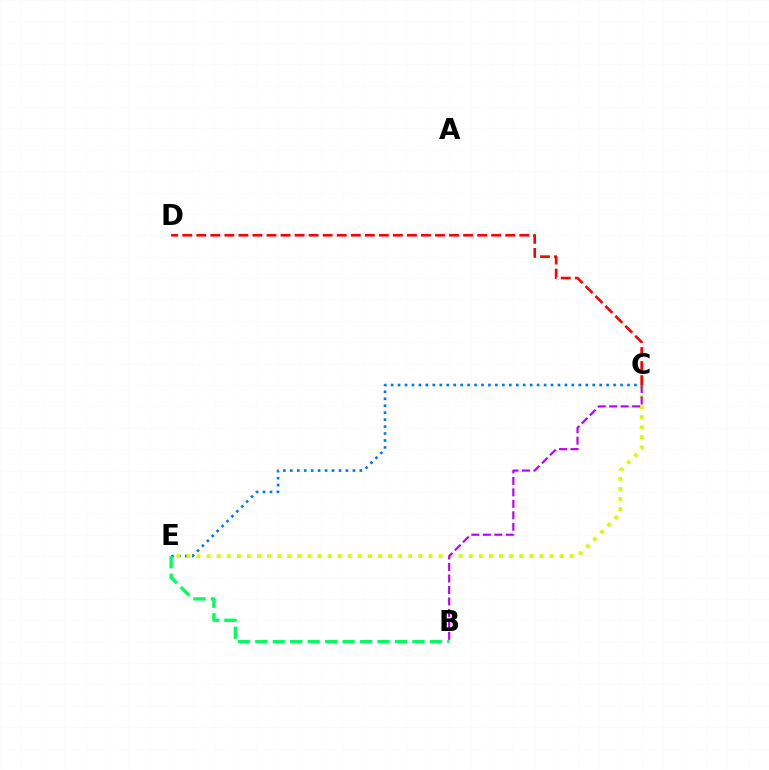{('C', 'E'): [{'color': '#0074ff', 'line_style': 'dotted', 'thickness': 1.89}, {'color': '#d1ff00', 'line_style': 'dotted', 'thickness': 2.74}], ('B', 'E'): [{'color': '#00ff5c', 'line_style': 'dashed', 'thickness': 2.37}], ('C', 'D'): [{'color': '#ff0000', 'line_style': 'dashed', 'thickness': 1.91}], ('B', 'C'): [{'color': '#b900ff', 'line_style': 'dashed', 'thickness': 1.56}]}